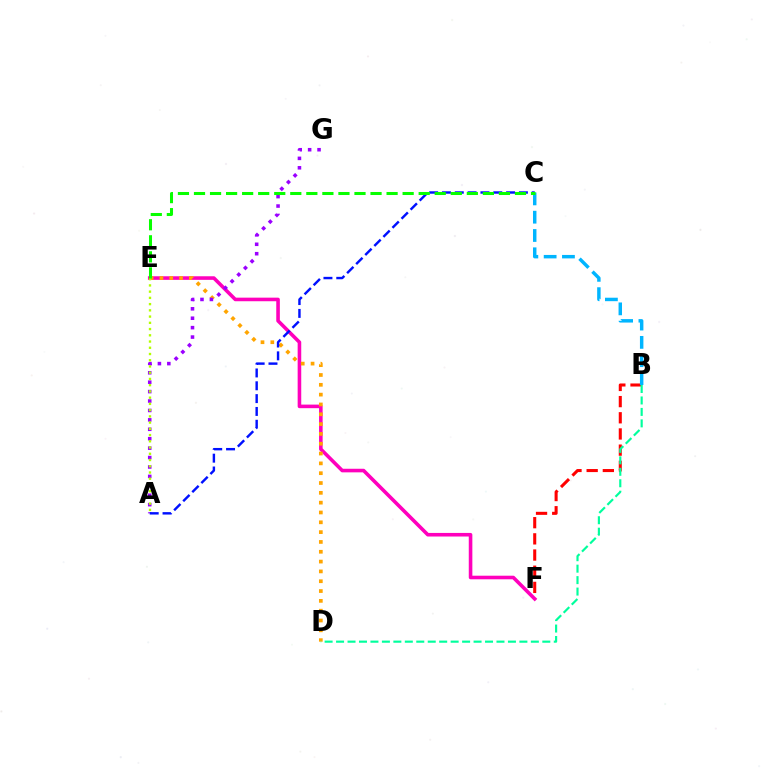{('B', 'F'): [{'color': '#ff0000', 'line_style': 'dashed', 'thickness': 2.2}], ('E', 'F'): [{'color': '#ff00bd', 'line_style': 'solid', 'thickness': 2.58}], ('D', 'E'): [{'color': '#ffa500', 'line_style': 'dotted', 'thickness': 2.67}], ('A', 'G'): [{'color': '#9b00ff', 'line_style': 'dotted', 'thickness': 2.56}], ('B', 'C'): [{'color': '#00b5ff', 'line_style': 'dashed', 'thickness': 2.49}], ('A', 'C'): [{'color': '#0010ff', 'line_style': 'dashed', 'thickness': 1.74}], ('A', 'E'): [{'color': '#b3ff00', 'line_style': 'dotted', 'thickness': 1.69}], ('B', 'D'): [{'color': '#00ff9d', 'line_style': 'dashed', 'thickness': 1.56}], ('C', 'E'): [{'color': '#08ff00', 'line_style': 'dashed', 'thickness': 2.18}]}